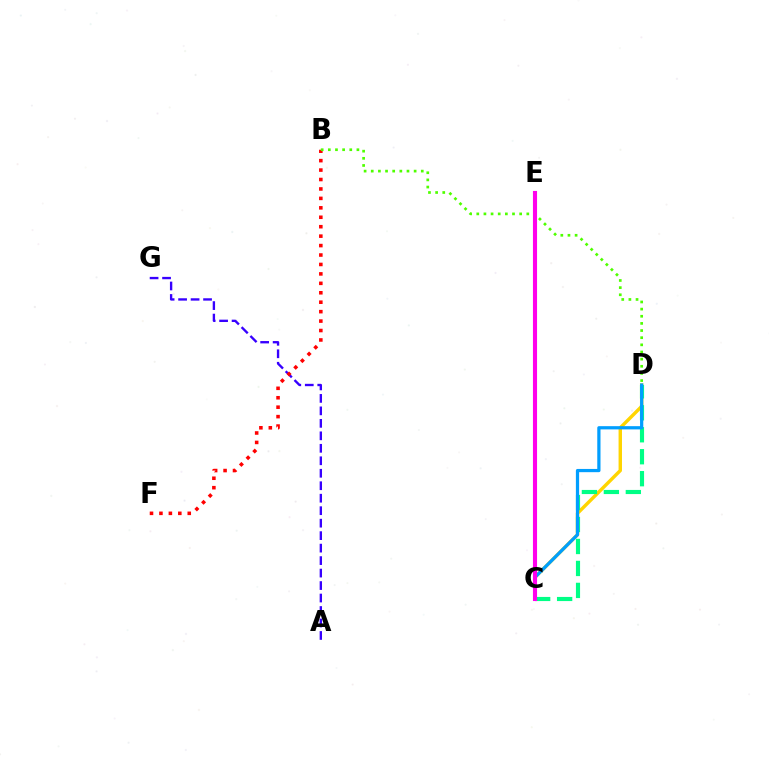{('A', 'G'): [{'color': '#3700ff', 'line_style': 'dashed', 'thickness': 1.7}], ('C', 'D'): [{'color': '#ffd500', 'line_style': 'solid', 'thickness': 2.46}, {'color': '#00ff86', 'line_style': 'dashed', 'thickness': 2.98}, {'color': '#009eff', 'line_style': 'solid', 'thickness': 2.33}], ('B', 'F'): [{'color': '#ff0000', 'line_style': 'dotted', 'thickness': 2.56}], ('B', 'D'): [{'color': '#4fff00', 'line_style': 'dotted', 'thickness': 1.94}], ('C', 'E'): [{'color': '#ff00ed', 'line_style': 'solid', 'thickness': 2.96}]}